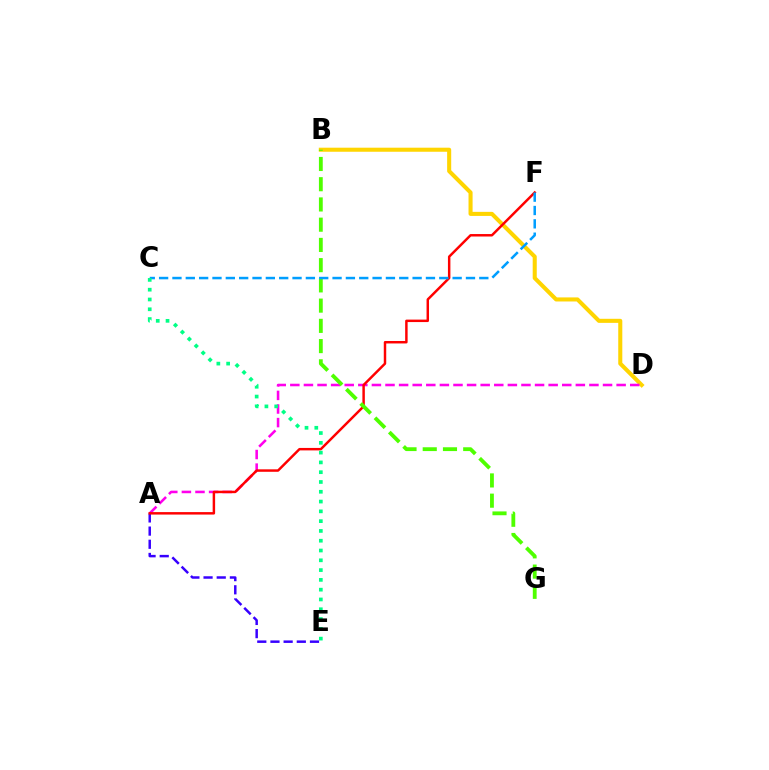{('B', 'D'): [{'color': '#ffd500', 'line_style': 'solid', 'thickness': 2.93}], ('A', 'D'): [{'color': '#ff00ed', 'line_style': 'dashed', 'thickness': 1.85}], ('A', 'E'): [{'color': '#3700ff', 'line_style': 'dashed', 'thickness': 1.79}], ('A', 'F'): [{'color': '#ff0000', 'line_style': 'solid', 'thickness': 1.77}], ('B', 'G'): [{'color': '#4fff00', 'line_style': 'dashed', 'thickness': 2.75}], ('C', 'F'): [{'color': '#009eff', 'line_style': 'dashed', 'thickness': 1.81}], ('C', 'E'): [{'color': '#00ff86', 'line_style': 'dotted', 'thickness': 2.66}]}